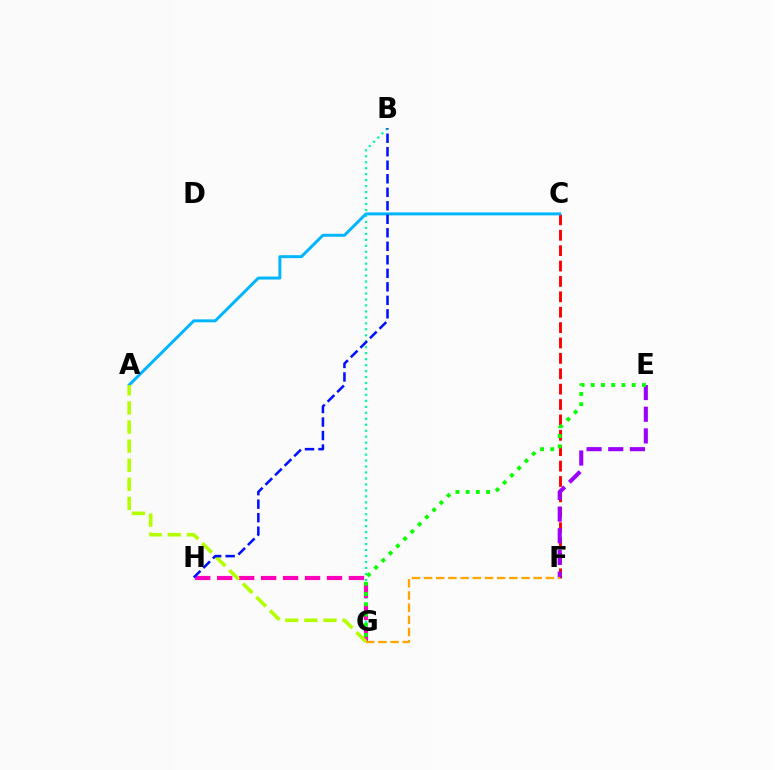{('B', 'G'): [{'color': '#00ff9d', 'line_style': 'dotted', 'thickness': 1.62}], ('G', 'H'): [{'color': '#ff00bd', 'line_style': 'dashed', 'thickness': 2.98}], ('C', 'F'): [{'color': '#ff0000', 'line_style': 'dashed', 'thickness': 2.09}], ('A', 'C'): [{'color': '#00b5ff', 'line_style': 'solid', 'thickness': 2.12}], ('E', 'F'): [{'color': '#9b00ff', 'line_style': 'dashed', 'thickness': 2.94}], ('A', 'G'): [{'color': '#b3ff00', 'line_style': 'dashed', 'thickness': 2.59}], ('E', 'G'): [{'color': '#08ff00', 'line_style': 'dotted', 'thickness': 2.78}], ('F', 'G'): [{'color': '#ffa500', 'line_style': 'dashed', 'thickness': 1.65}], ('B', 'H'): [{'color': '#0010ff', 'line_style': 'dashed', 'thickness': 1.84}]}